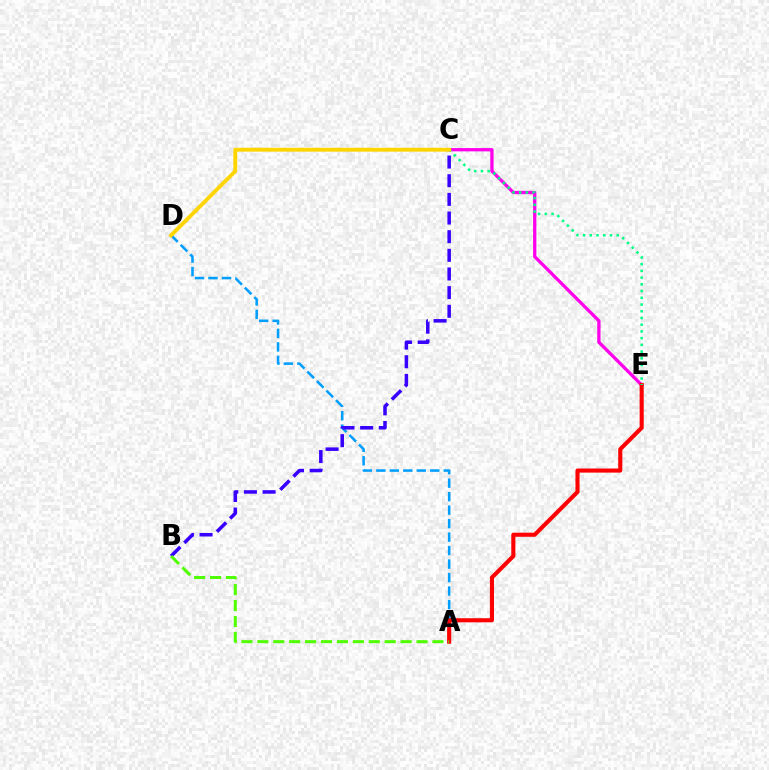{('C', 'E'): [{'color': '#ff00ed', 'line_style': 'solid', 'thickness': 2.38}, {'color': '#00ff86', 'line_style': 'dotted', 'thickness': 1.83}], ('A', 'D'): [{'color': '#009eff', 'line_style': 'dashed', 'thickness': 1.83}], ('A', 'E'): [{'color': '#ff0000', 'line_style': 'solid', 'thickness': 2.95}], ('B', 'C'): [{'color': '#3700ff', 'line_style': 'dashed', 'thickness': 2.53}], ('A', 'B'): [{'color': '#4fff00', 'line_style': 'dashed', 'thickness': 2.16}], ('C', 'D'): [{'color': '#ffd500', 'line_style': 'solid', 'thickness': 2.77}]}